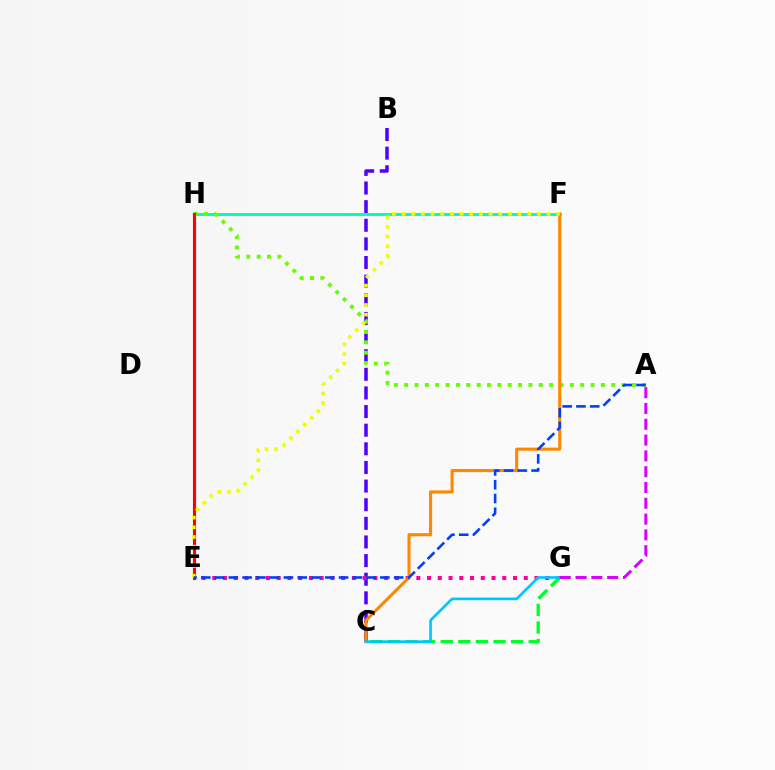{('B', 'C'): [{'color': '#4f00ff', 'line_style': 'dashed', 'thickness': 2.53}], ('E', 'G'): [{'color': '#ff00a0', 'line_style': 'dotted', 'thickness': 2.92}], ('F', 'H'): [{'color': '#00ffaf', 'line_style': 'solid', 'thickness': 2.11}], ('A', 'H'): [{'color': '#66ff00', 'line_style': 'dotted', 'thickness': 2.81}], ('C', 'F'): [{'color': '#ff8800', 'line_style': 'solid', 'thickness': 2.24}], ('E', 'H'): [{'color': '#ff0000', 'line_style': 'solid', 'thickness': 2.26}], ('C', 'G'): [{'color': '#00ff27', 'line_style': 'dashed', 'thickness': 2.39}, {'color': '#00c7ff', 'line_style': 'solid', 'thickness': 1.92}], ('E', 'F'): [{'color': '#eeff00', 'line_style': 'dotted', 'thickness': 2.63}], ('A', 'G'): [{'color': '#d600ff', 'line_style': 'dashed', 'thickness': 2.15}], ('A', 'E'): [{'color': '#003fff', 'line_style': 'dashed', 'thickness': 1.87}]}